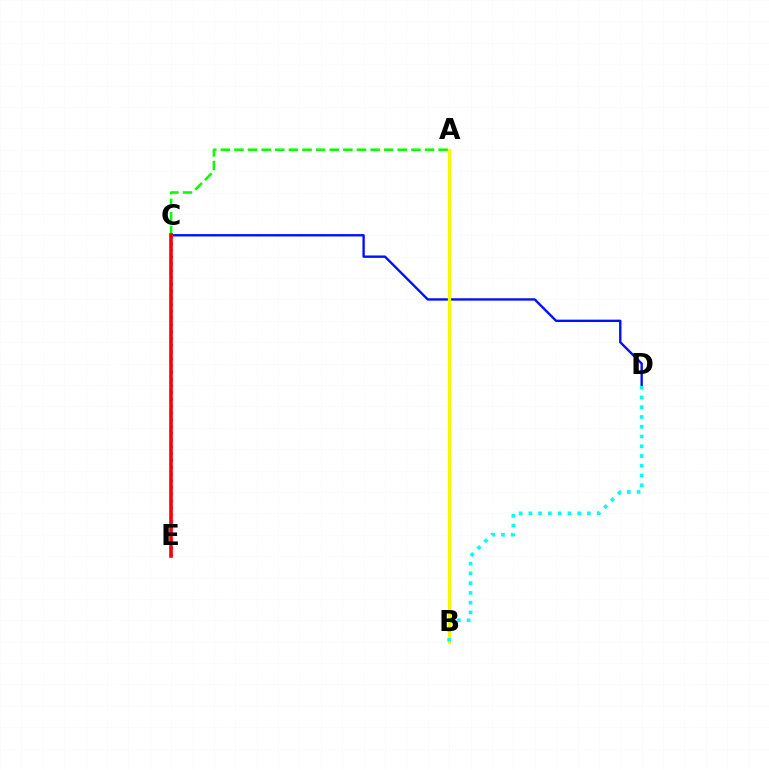{('C', 'D'): [{'color': '#0010ff', 'line_style': 'solid', 'thickness': 1.71}], ('A', 'C'): [{'color': '#08ff00', 'line_style': 'dashed', 'thickness': 1.85}], ('A', 'B'): [{'color': '#fcf500', 'line_style': 'solid', 'thickness': 2.34}], ('C', 'E'): [{'color': '#ee00ff', 'line_style': 'dotted', 'thickness': 1.84}, {'color': '#ff0000', 'line_style': 'solid', 'thickness': 2.6}], ('B', 'D'): [{'color': '#00fff6', 'line_style': 'dotted', 'thickness': 2.65}]}